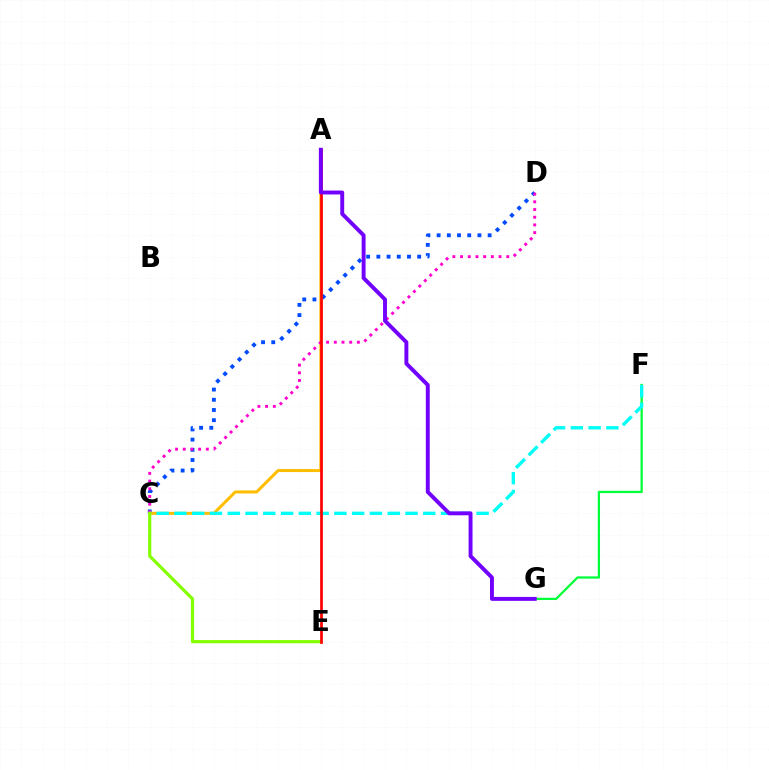{('F', 'G'): [{'color': '#00ff39', 'line_style': 'solid', 'thickness': 1.63}], ('C', 'D'): [{'color': '#004bff', 'line_style': 'dotted', 'thickness': 2.77}, {'color': '#ff00cf', 'line_style': 'dotted', 'thickness': 2.09}], ('A', 'C'): [{'color': '#ffbd00', 'line_style': 'solid', 'thickness': 2.16}], ('C', 'F'): [{'color': '#00fff6', 'line_style': 'dashed', 'thickness': 2.41}], ('C', 'E'): [{'color': '#84ff00', 'line_style': 'solid', 'thickness': 2.29}], ('A', 'E'): [{'color': '#ff0000', 'line_style': 'solid', 'thickness': 1.95}], ('A', 'G'): [{'color': '#7200ff', 'line_style': 'solid', 'thickness': 2.82}]}